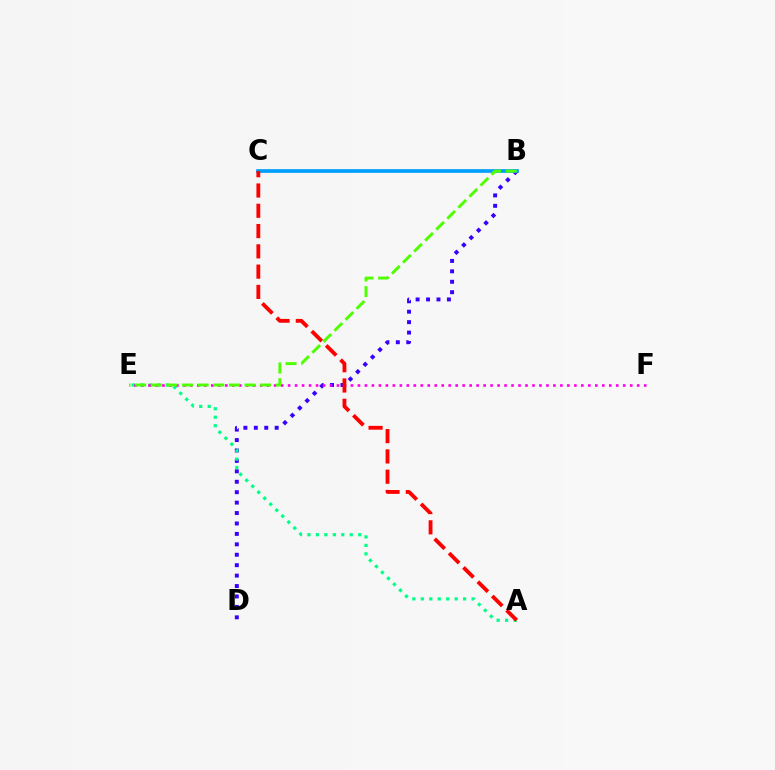{('B', 'C'): [{'color': '#ffd500', 'line_style': 'dashed', 'thickness': 1.58}, {'color': '#009eff', 'line_style': 'solid', 'thickness': 2.65}], ('B', 'D'): [{'color': '#3700ff', 'line_style': 'dotted', 'thickness': 2.83}], ('A', 'E'): [{'color': '#00ff86', 'line_style': 'dotted', 'thickness': 2.3}], ('E', 'F'): [{'color': '#ff00ed', 'line_style': 'dotted', 'thickness': 1.9}], ('A', 'C'): [{'color': '#ff0000', 'line_style': 'dashed', 'thickness': 2.76}], ('B', 'E'): [{'color': '#4fff00', 'line_style': 'dashed', 'thickness': 2.12}]}